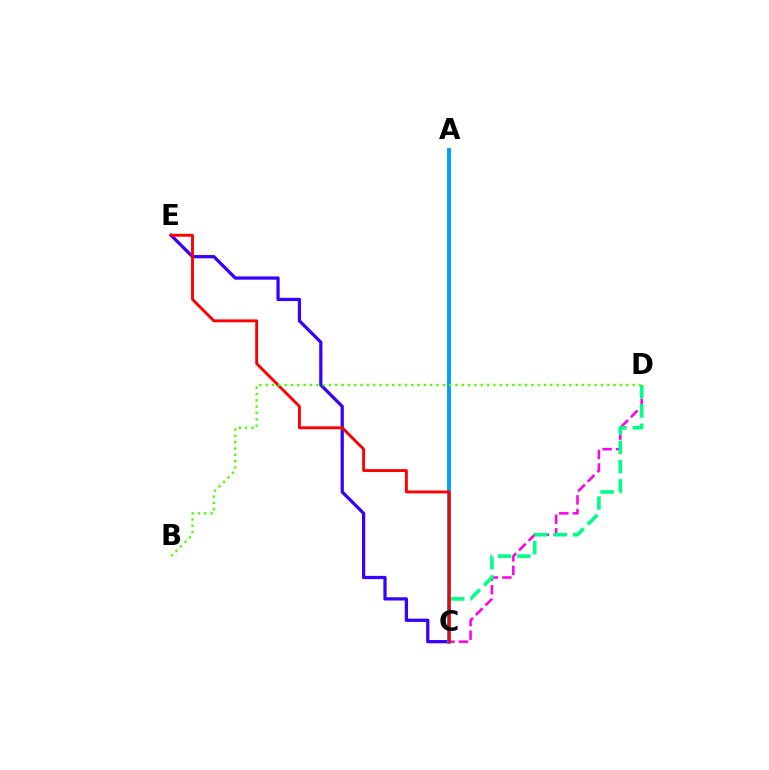{('C', 'D'): [{'color': '#ff00ed', 'line_style': 'dashed', 'thickness': 1.84}, {'color': '#00ff86', 'line_style': 'dashed', 'thickness': 2.62}], ('A', 'C'): [{'color': '#ffd500', 'line_style': 'solid', 'thickness': 2.59}, {'color': '#009eff', 'line_style': 'solid', 'thickness': 2.76}], ('C', 'E'): [{'color': '#3700ff', 'line_style': 'solid', 'thickness': 2.34}, {'color': '#ff0000', 'line_style': 'solid', 'thickness': 2.08}], ('B', 'D'): [{'color': '#4fff00', 'line_style': 'dotted', 'thickness': 1.72}]}